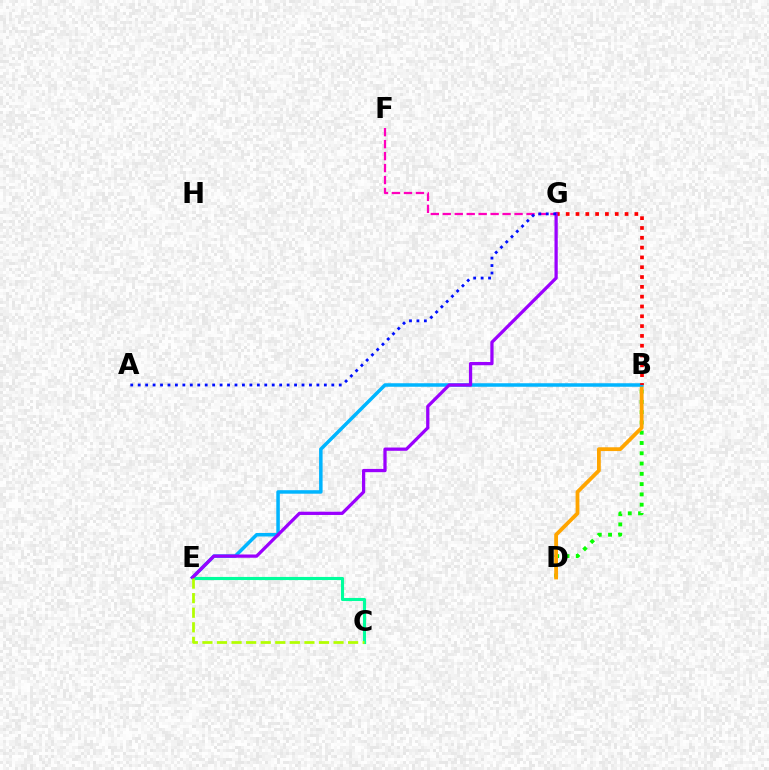{('B', 'D'): [{'color': '#08ff00', 'line_style': 'dotted', 'thickness': 2.79}, {'color': '#ffa500', 'line_style': 'solid', 'thickness': 2.73}], ('F', 'G'): [{'color': '#ff00bd', 'line_style': 'dashed', 'thickness': 1.63}], ('B', 'E'): [{'color': '#00b5ff', 'line_style': 'solid', 'thickness': 2.53}], ('C', 'E'): [{'color': '#00ff9d', 'line_style': 'solid', 'thickness': 2.25}, {'color': '#b3ff00', 'line_style': 'dashed', 'thickness': 1.98}], ('B', 'G'): [{'color': '#ff0000', 'line_style': 'dotted', 'thickness': 2.67}], ('E', 'G'): [{'color': '#9b00ff', 'line_style': 'solid', 'thickness': 2.34}], ('A', 'G'): [{'color': '#0010ff', 'line_style': 'dotted', 'thickness': 2.02}]}